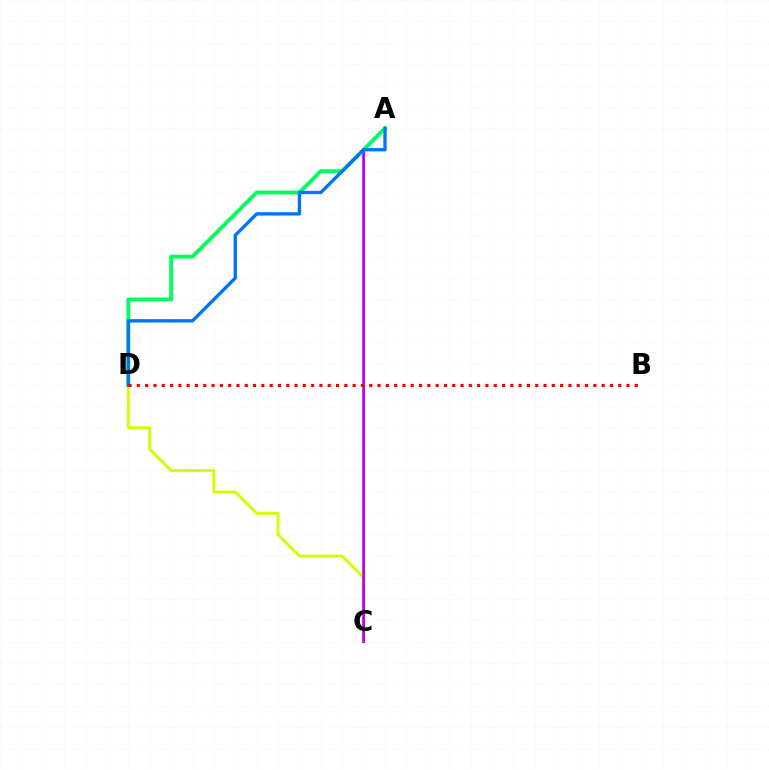{('C', 'D'): [{'color': '#d1ff00', 'line_style': 'solid', 'thickness': 2.1}], ('A', 'C'): [{'color': '#b900ff', 'line_style': 'solid', 'thickness': 1.99}], ('A', 'D'): [{'color': '#00ff5c', 'line_style': 'solid', 'thickness': 2.77}, {'color': '#0074ff', 'line_style': 'solid', 'thickness': 2.41}], ('B', 'D'): [{'color': '#ff0000', 'line_style': 'dotted', 'thickness': 2.25}]}